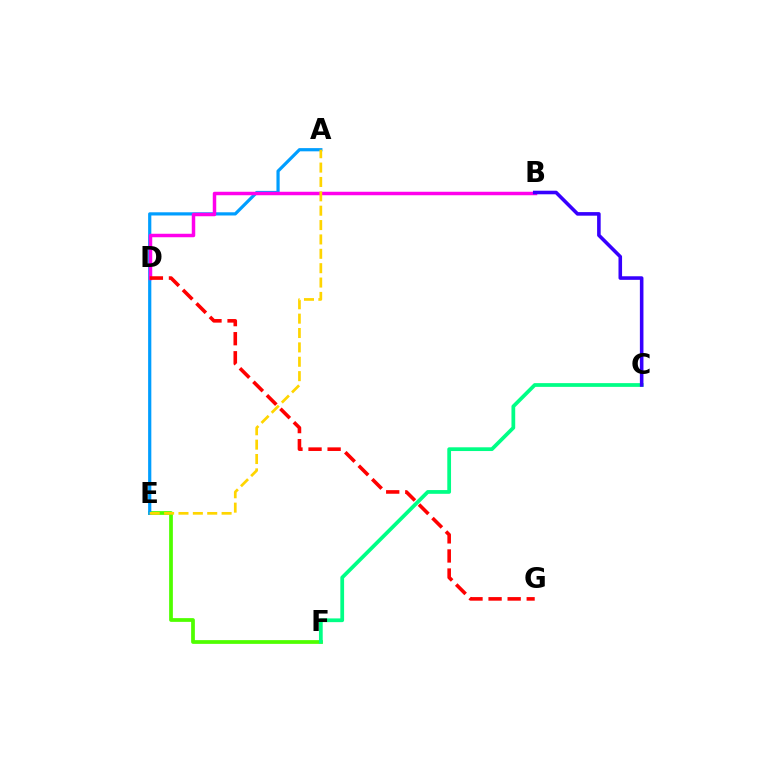{('E', 'F'): [{'color': '#4fff00', 'line_style': 'solid', 'thickness': 2.7}], ('A', 'E'): [{'color': '#009eff', 'line_style': 'solid', 'thickness': 2.31}, {'color': '#ffd500', 'line_style': 'dashed', 'thickness': 1.95}], ('C', 'F'): [{'color': '#00ff86', 'line_style': 'solid', 'thickness': 2.7}], ('B', 'D'): [{'color': '#ff00ed', 'line_style': 'solid', 'thickness': 2.51}], ('D', 'G'): [{'color': '#ff0000', 'line_style': 'dashed', 'thickness': 2.59}], ('B', 'C'): [{'color': '#3700ff', 'line_style': 'solid', 'thickness': 2.57}]}